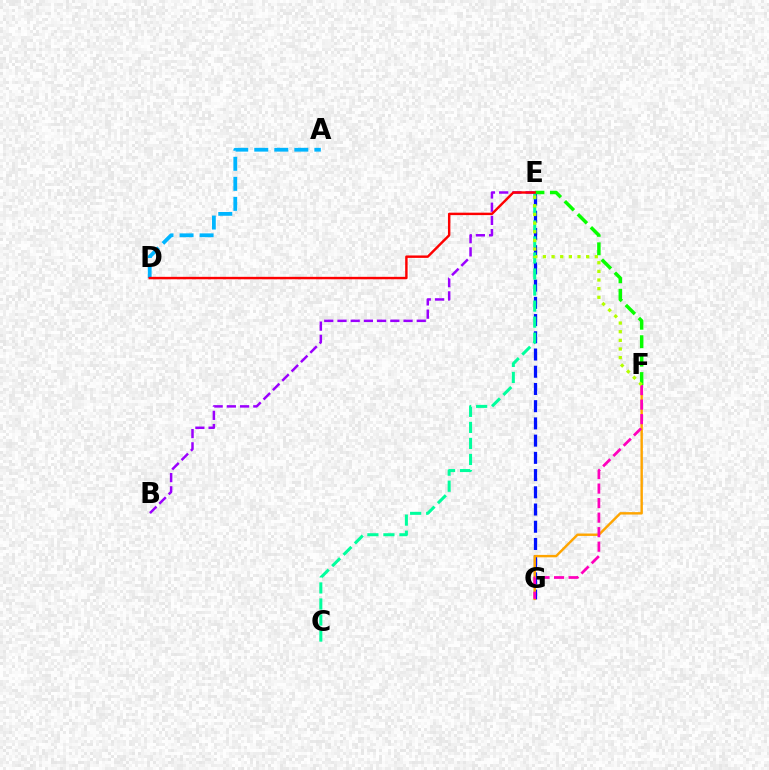{('A', 'D'): [{'color': '#00b5ff', 'line_style': 'dashed', 'thickness': 2.72}], ('E', 'G'): [{'color': '#0010ff', 'line_style': 'dashed', 'thickness': 2.34}], ('C', 'E'): [{'color': '#00ff9d', 'line_style': 'dashed', 'thickness': 2.18}], ('B', 'E'): [{'color': '#9b00ff', 'line_style': 'dashed', 'thickness': 1.8}], ('F', 'G'): [{'color': '#ffa500', 'line_style': 'solid', 'thickness': 1.74}, {'color': '#ff00bd', 'line_style': 'dashed', 'thickness': 1.97}], ('E', 'F'): [{'color': '#08ff00', 'line_style': 'dashed', 'thickness': 2.5}, {'color': '#b3ff00', 'line_style': 'dotted', 'thickness': 2.35}], ('D', 'E'): [{'color': '#ff0000', 'line_style': 'solid', 'thickness': 1.75}]}